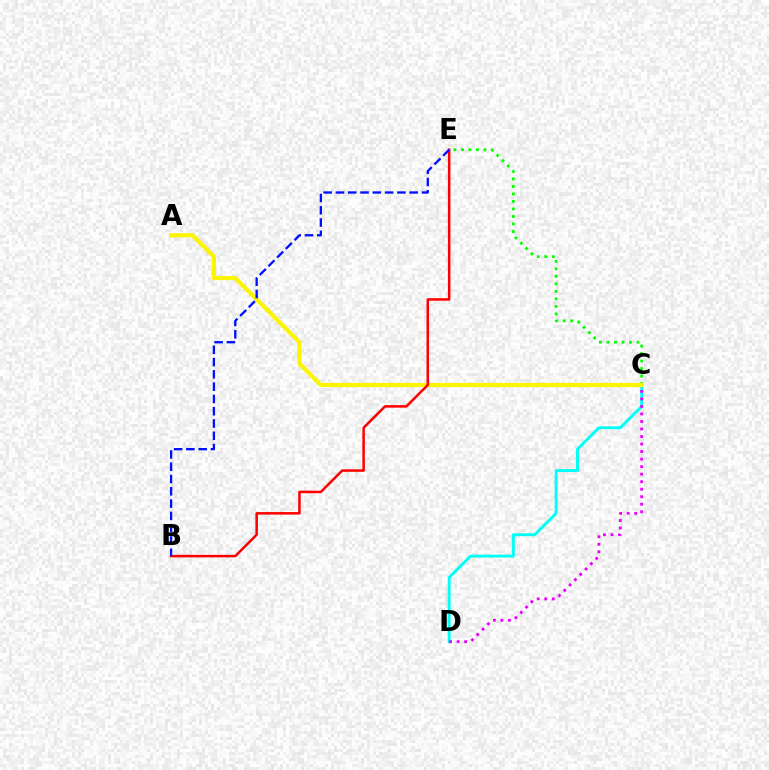{('C', 'D'): [{'color': '#00fff6', 'line_style': 'solid', 'thickness': 2.1}, {'color': '#ee00ff', 'line_style': 'dotted', 'thickness': 2.04}], ('C', 'E'): [{'color': '#08ff00', 'line_style': 'dotted', 'thickness': 2.04}], ('A', 'C'): [{'color': '#fcf500', 'line_style': 'solid', 'thickness': 3.0}], ('B', 'E'): [{'color': '#ff0000', 'line_style': 'solid', 'thickness': 1.81}, {'color': '#0010ff', 'line_style': 'dashed', 'thickness': 1.67}]}